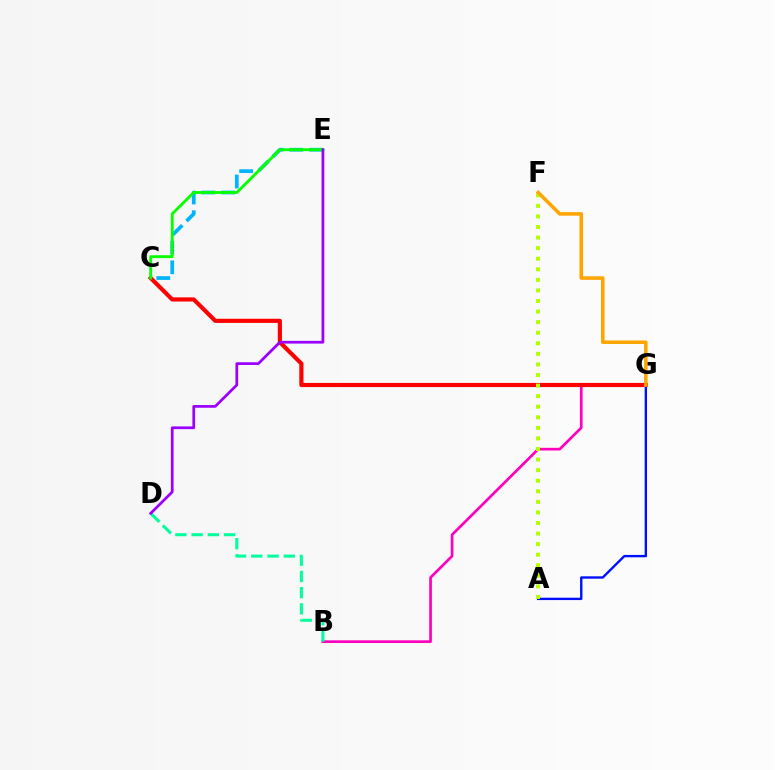{('B', 'G'): [{'color': '#ff00bd', 'line_style': 'solid', 'thickness': 1.93}], ('C', 'G'): [{'color': '#ff0000', 'line_style': 'solid', 'thickness': 2.99}], ('C', 'E'): [{'color': '#00b5ff', 'line_style': 'dashed', 'thickness': 2.67}, {'color': '#08ff00', 'line_style': 'solid', 'thickness': 2.07}], ('A', 'G'): [{'color': '#0010ff', 'line_style': 'solid', 'thickness': 1.71}], ('A', 'F'): [{'color': '#b3ff00', 'line_style': 'dotted', 'thickness': 2.87}], ('B', 'D'): [{'color': '#00ff9d', 'line_style': 'dashed', 'thickness': 2.2}], ('F', 'G'): [{'color': '#ffa500', 'line_style': 'solid', 'thickness': 2.55}], ('D', 'E'): [{'color': '#9b00ff', 'line_style': 'solid', 'thickness': 1.97}]}